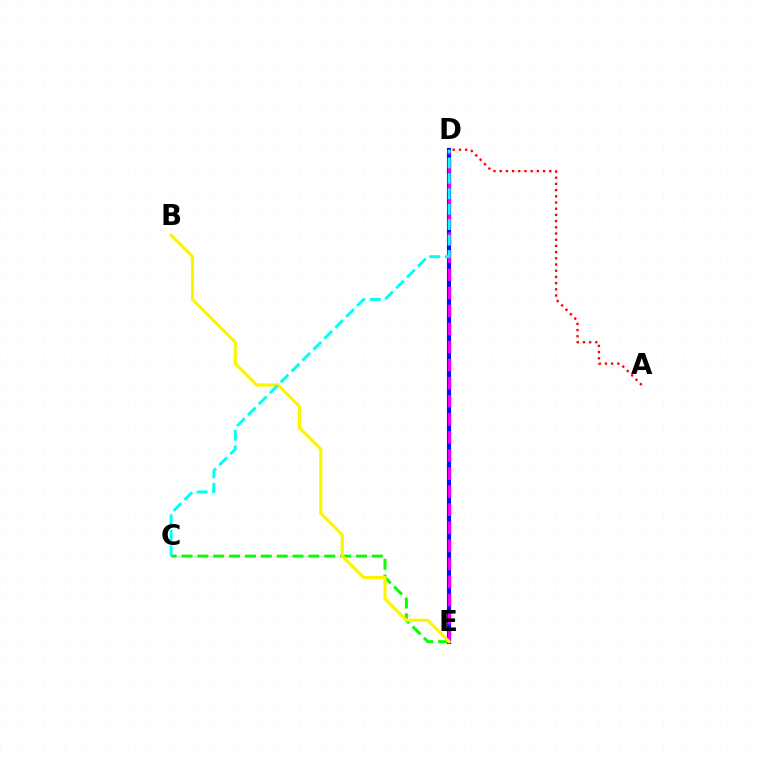{('D', 'E'): [{'color': '#0010ff', 'line_style': 'solid', 'thickness': 2.97}, {'color': '#ee00ff', 'line_style': 'dashed', 'thickness': 2.45}], ('A', 'D'): [{'color': '#ff0000', 'line_style': 'dotted', 'thickness': 1.68}], ('C', 'E'): [{'color': '#08ff00', 'line_style': 'dashed', 'thickness': 2.15}], ('B', 'E'): [{'color': '#fcf500', 'line_style': 'solid', 'thickness': 2.25}], ('C', 'D'): [{'color': '#00fff6', 'line_style': 'dashed', 'thickness': 2.1}]}